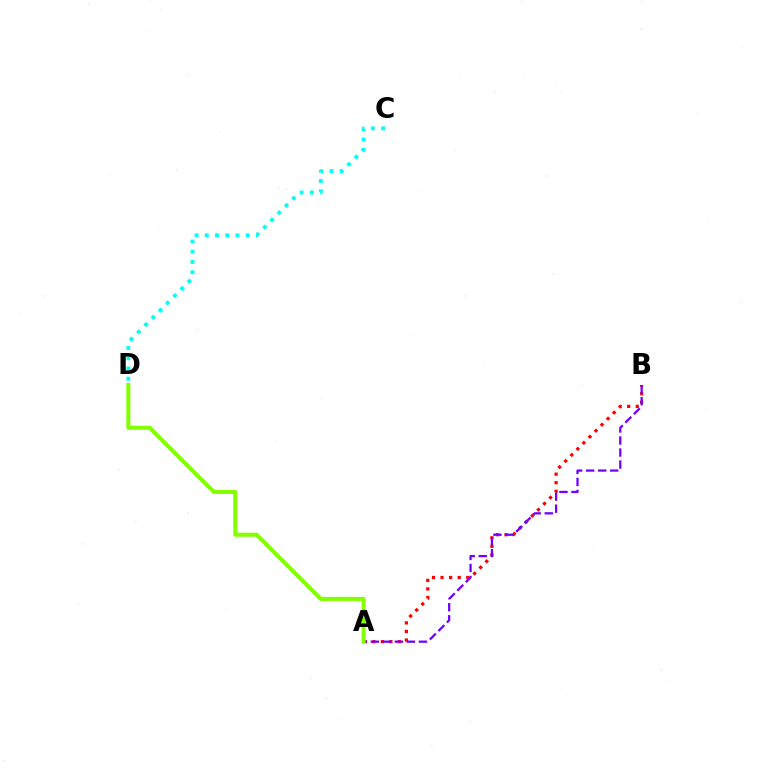{('A', 'B'): [{'color': '#ff0000', 'line_style': 'dotted', 'thickness': 2.33}, {'color': '#7200ff', 'line_style': 'dashed', 'thickness': 1.63}], ('A', 'D'): [{'color': '#84ff00', 'line_style': 'solid', 'thickness': 2.92}], ('C', 'D'): [{'color': '#00fff6', 'line_style': 'dotted', 'thickness': 2.78}]}